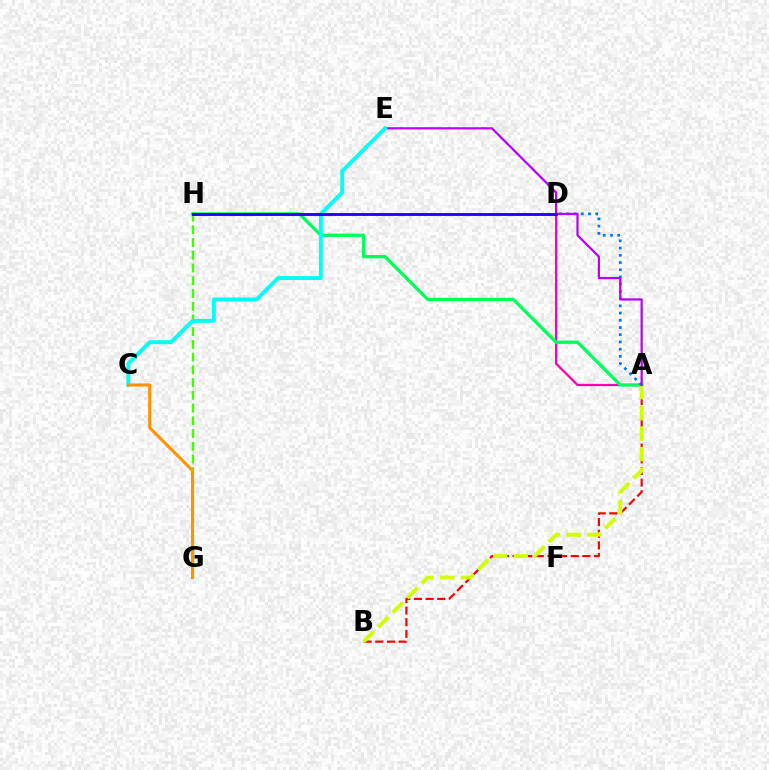{('A', 'D'): [{'color': '#ff00ac', 'line_style': 'solid', 'thickness': 1.63}, {'color': '#0074ff', 'line_style': 'dotted', 'thickness': 1.96}], ('A', 'B'): [{'color': '#ff0000', 'line_style': 'dashed', 'thickness': 1.58}, {'color': '#d1ff00', 'line_style': 'dashed', 'thickness': 2.8}], ('A', 'H'): [{'color': '#00ff5c', 'line_style': 'solid', 'thickness': 2.38}], ('G', 'H'): [{'color': '#3dff00', 'line_style': 'dashed', 'thickness': 1.73}], ('A', 'E'): [{'color': '#b900ff', 'line_style': 'solid', 'thickness': 1.62}], ('C', 'E'): [{'color': '#00fff6', 'line_style': 'solid', 'thickness': 2.79}], ('D', 'H'): [{'color': '#2500ff', 'line_style': 'solid', 'thickness': 2.07}], ('C', 'G'): [{'color': '#ff9400', 'line_style': 'solid', 'thickness': 2.22}]}